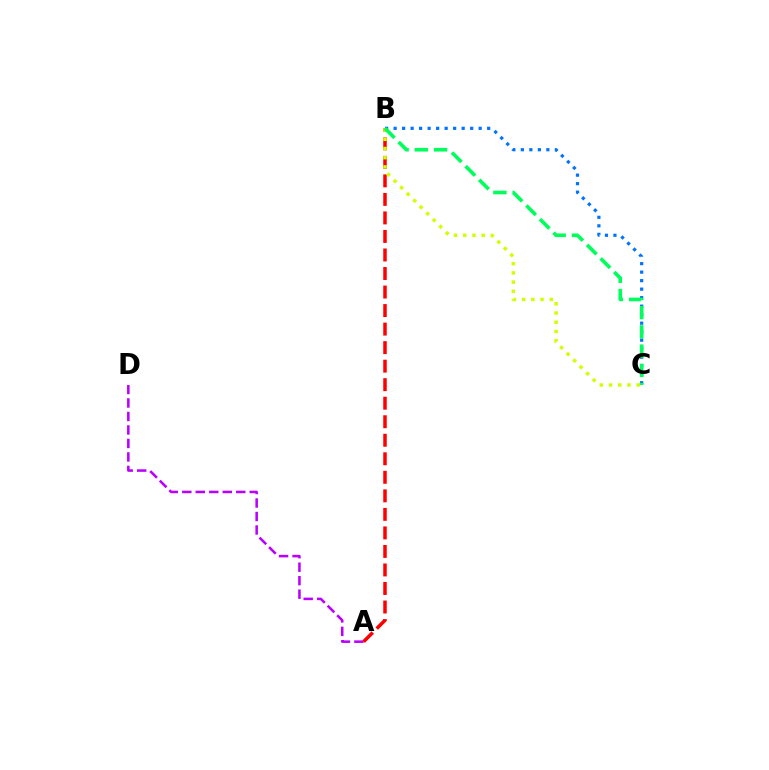{('B', 'C'): [{'color': '#0074ff', 'line_style': 'dotted', 'thickness': 2.31}, {'color': '#d1ff00', 'line_style': 'dotted', 'thickness': 2.5}, {'color': '#00ff5c', 'line_style': 'dashed', 'thickness': 2.62}], ('A', 'D'): [{'color': '#b900ff', 'line_style': 'dashed', 'thickness': 1.83}], ('A', 'B'): [{'color': '#ff0000', 'line_style': 'dashed', 'thickness': 2.52}]}